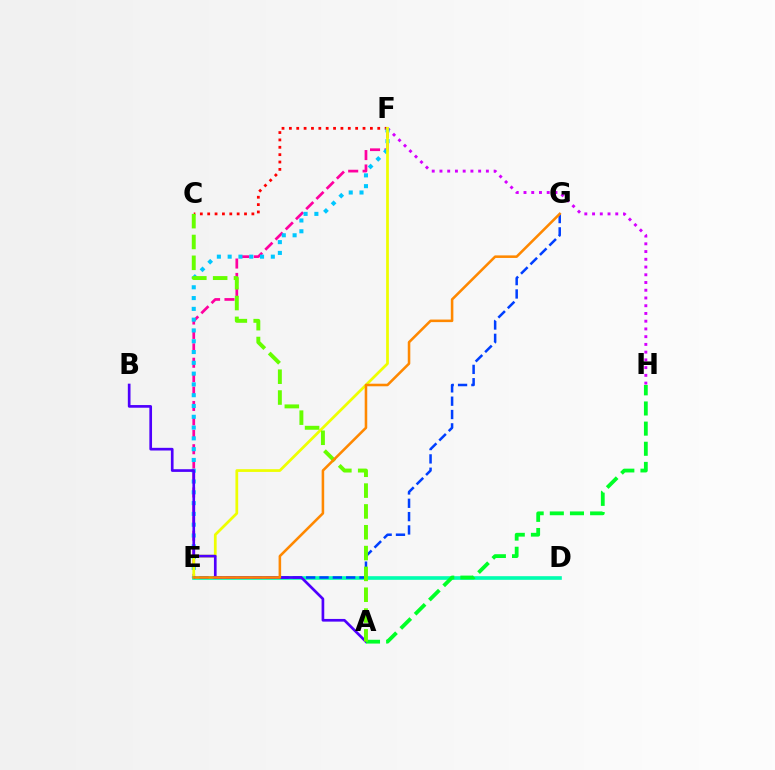{('E', 'F'): [{'color': '#ff00a0', 'line_style': 'dashed', 'thickness': 1.96}, {'color': '#00c7ff', 'line_style': 'dotted', 'thickness': 2.93}, {'color': '#eeff00', 'line_style': 'solid', 'thickness': 1.97}], ('F', 'H'): [{'color': '#d600ff', 'line_style': 'dotted', 'thickness': 2.1}], ('C', 'F'): [{'color': '#ff0000', 'line_style': 'dotted', 'thickness': 2.0}], ('D', 'E'): [{'color': '#00ffaf', 'line_style': 'solid', 'thickness': 2.62}], ('E', 'G'): [{'color': '#003fff', 'line_style': 'dashed', 'thickness': 1.81}, {'color': '#ff8800', 'line_style': 'solid', 'thickness': 1.84}], ('A', 'B'): [{'color': '#4f00ff', 'line_style': 'solid', 'thickness': 1.93}], ('A', 'H'): [{'color': '#00ff27', 'line_style': 'dashed', 'thickness': 2.74}], ('A', 'C'): [{'color': '#66ff00', 'line_style': 'dashed', 'thickness': 2.83}]}